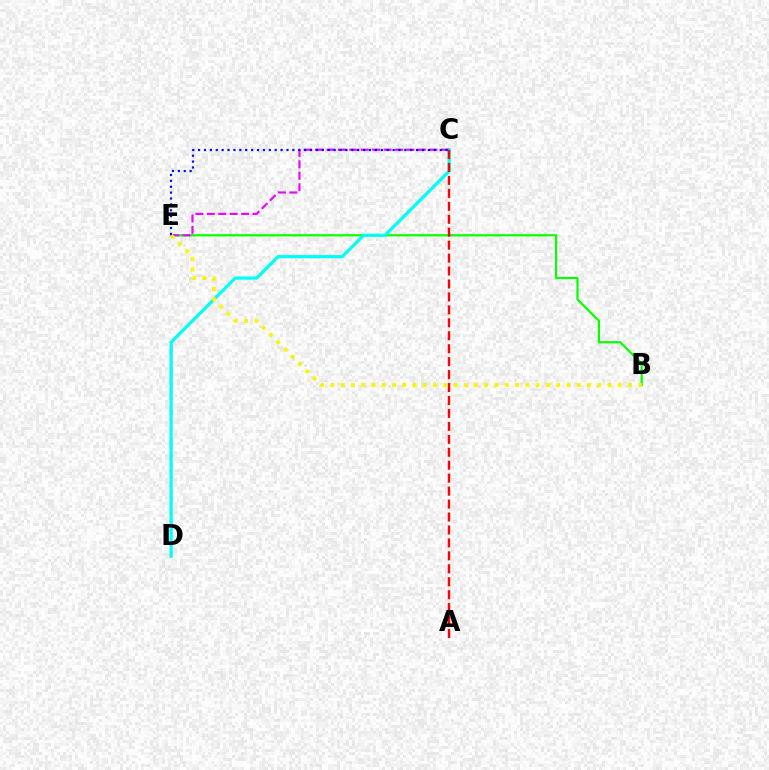{('B', 'E'): [{'color': '#08ff00', 'line_style': 'solid', 'thickness': 1.59}, {'color': '#fcf500', 'line_style': 'dotted', 'thickness': 2.79}], ('C', 'D'): [{'color': '#00fff6', 'line_style': 'solid', 'thickness': 2.32}], ('A', 'C'): [{'color': '#ff0000', 'line_style': 'dashed', 'thickness': 1.76}], ('C', 'E'): [{'color': '#ee00ff', 'line_style': 'dashed', 'thickness': 1.55}, {'color': '#0010ff', 'line_style': 'dotted', 'thickness': 1.6}]}